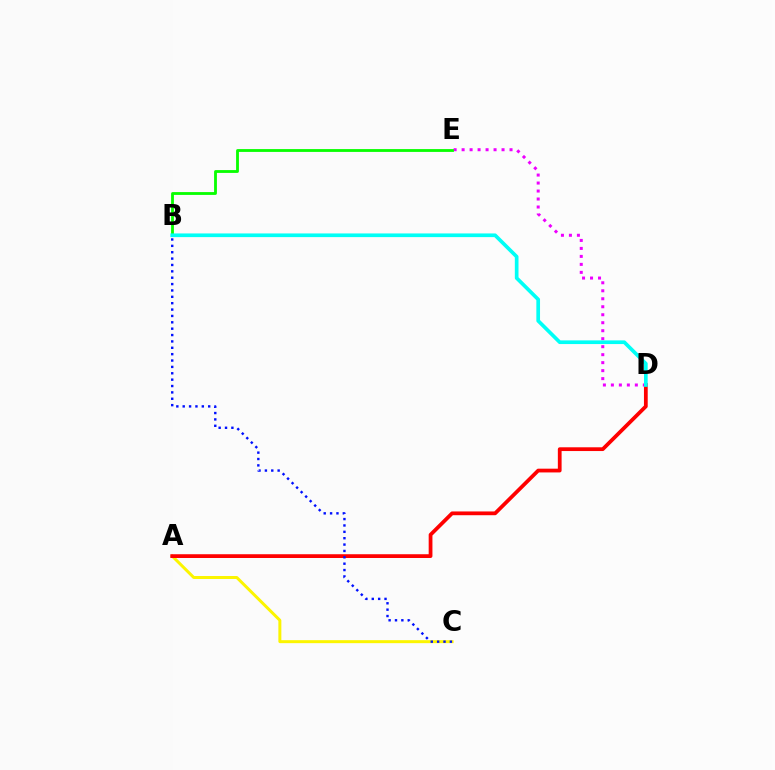{('D', 'E'): [{'color': '#ee00ff', 'line_style': 'dotted', 'thickness': 2.17}], ('A', 'C'): [{'color': '#fcf500', 'line_style': 'solid', 'thickness': 2.15}], ('B', 'E'): [{'color': '#08ff00', 'line_style': 'solid', 'thickness': 2.03}], ('A', 'D'): [{'color': '#ff0000', 'line_style': 'solid', 'thickness': 2.71}], ('B', 'C'): [{'color': '#0010ff', 'line_style': 'dotted', 'thickness': 1.73}], ('B', 'D'): [{'color': '#00fff6', 'line_style': 'solid', 'thickness': 2.64}]}